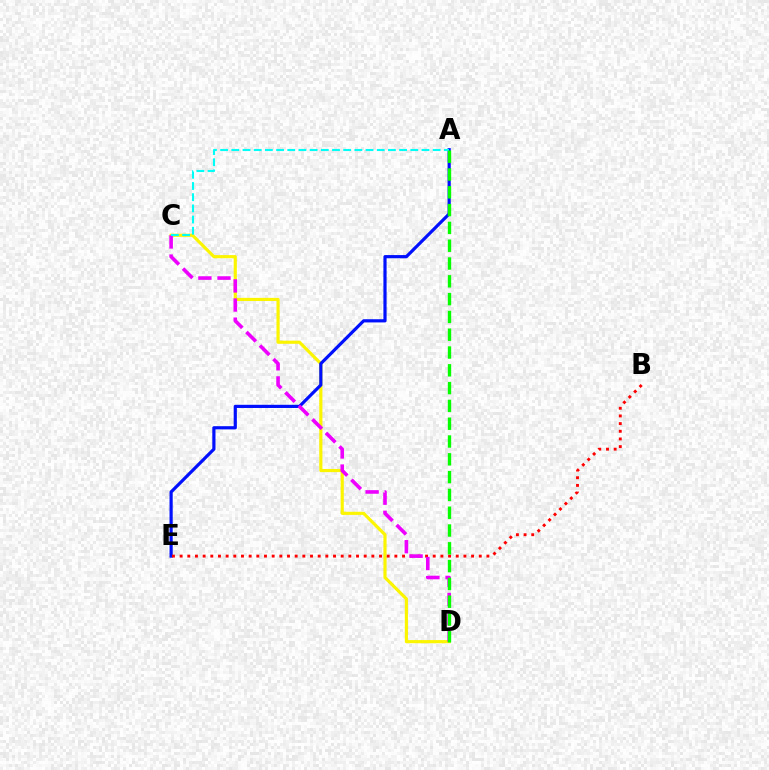{('C', 'D'): [{'color': '#fcf500', 'line_style': 'solid', 'thickness': 2.27}, {'color': '#ee00ff', 'line_style': 'dashed', 'thickness': 2.6}], ('A', 'E'): [{'color': '#0010ff', 'line_style': 'solid', 'thickness': 2.3}], ('B', 'E'): [{'color': '#ff0000', 'line_style': 'dotted', 'thickness': 2.08}], ('A', 'C'): [{'color': '#00fff6', 'line_style': 'dashed', 'thickness': 1.52}], ('A', 'D'): [{'color': '#08ff00', 'line_style': 'dashed', 'thickness': 2.42}]}